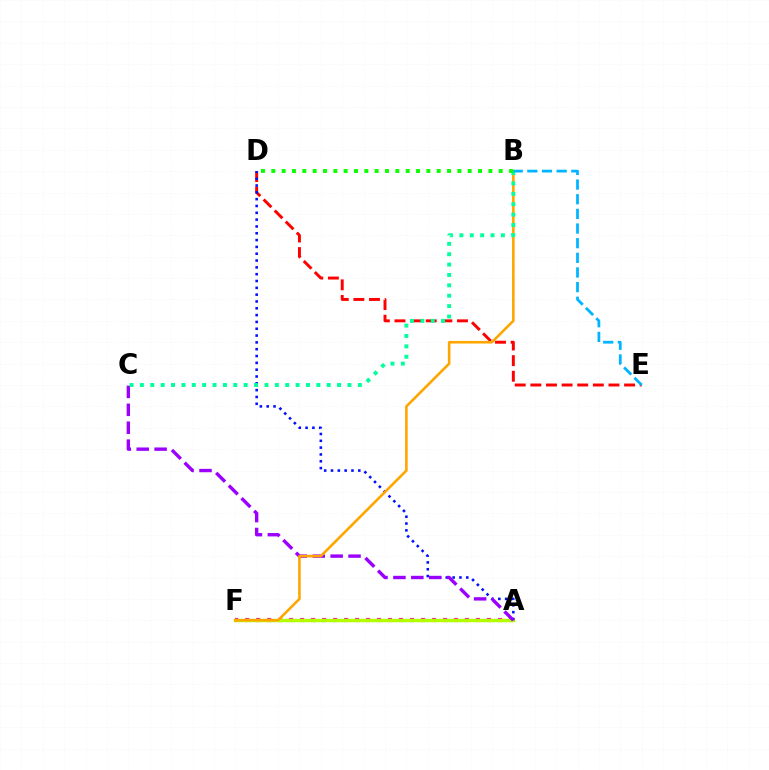{('A', 'F'): [{'color': '#ff00bd', 'line_style': 'dotted', 'thickness': 2.99}, {'color': '#b3ff00', 'line_style': 'solid', 'thickness': 2.5}], ('D', 'E'): [{'color': '#ff0000', 'line_style': 'dashed', 'thickness': 2.12}], ('A', 'D'): [{'color': '#0010ff', 'line_style': 'dotted', 'thickness': 1.85}], ('A', 'C'): [{'color': '#9b00ff', 'line_style': 'dashed', 'thickness': 2.43}], ('B', 'F'): [{'color': '#ffa500', 'line_style': 'solid', 'thickness': 1.87}], ('B', 'C'): [{'color': '#00ff9d', 'line_style': 'dotted', 'thickness': 2.82}], ('B', 'E'): [{'color': '#00b5ff', 'line_style': 'dashed', 'thickness': 1.99}], ('B', 'D'): [{'color': '#08ff00', 'line_style': 'dotted', 'thickness': 2.81}]}